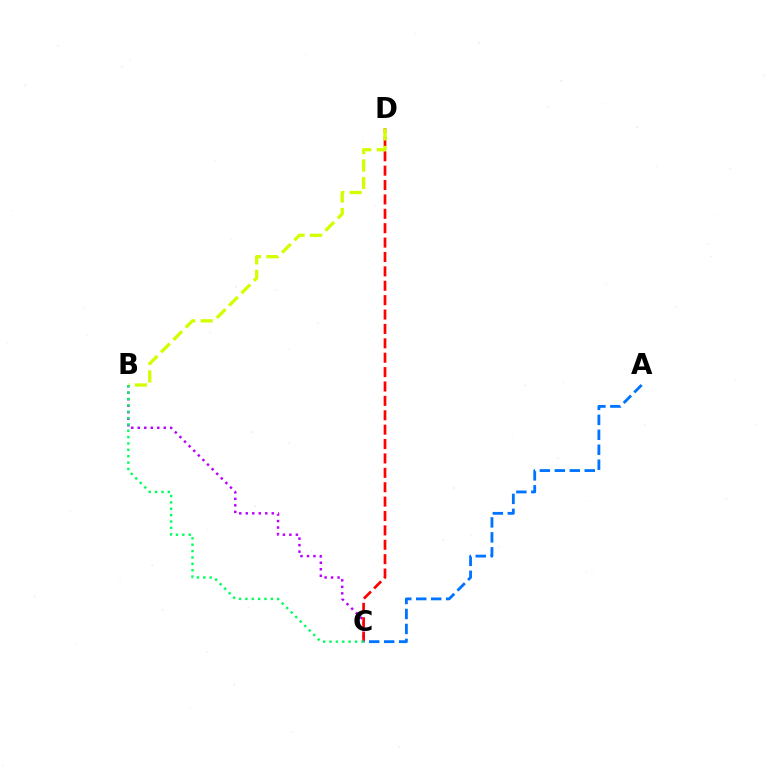{('B', 'C'): [{'color': '#b900ff', 'line_style': 'dotted', 'thickness': 1.77}, {'color': '#00ff5c', 'line_style': 'dotted', 'thickness': 1.73}], ('C', 'D'): [{'color': '#ff0000', 'line_style': 'dashed', 'thickness': 1.95}], ('B', 'D'): [{'color': '#d1ff00', 'line_style': 'dashed', 'thickness': 2.37}], ('A', 'C'): [{'color': '#0074ff', 'line_style': 'dashed', 'thickness': 2.03}]}